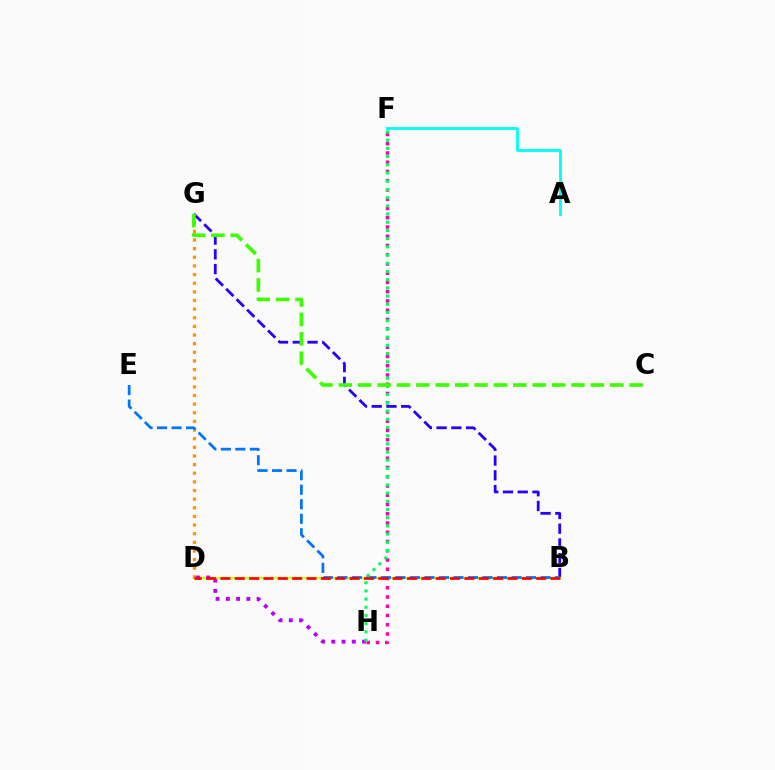{('B', 'G'): [{'color': '#2500ff', 'line_style': 'dashed', 'thickness': 2.0}], ('B', 'D'): [{'color': '#d1ff00', 'line_style': 'solid', 'thickness': 1.66}, {'color': '#ff0000', 'line_style': 'dashed', 'thickness': 1.95}], ('F', 'H'): [{'color': '#ff00ac', 'line_style': 'dotted', 'thickness': 2.51}, {'color': '#00ff5c', 'line_style': 'dotted', 'thickness': 2.23}], ('D', 'H'): [{'color': '#b900ff', 'line_style': 'dotted', 'thickness': 2.79}], ('D', 'G'): [{'color': '#ff9400', 'line_style': 'dotted', 'thickness': 2.35}], ('B', 'E'): [{'color': '#0074ff', 'line_style': 'dashed', 'thickness': 1.97}], ('A', 'F'): [{'color': '#00fff6', 'line_style': 'solid', 'thickness': 2.02}], ('C', 'G'): [{'color': '#3dff00', 'line_style': 'dashed', 'thickness': 2.63}]}